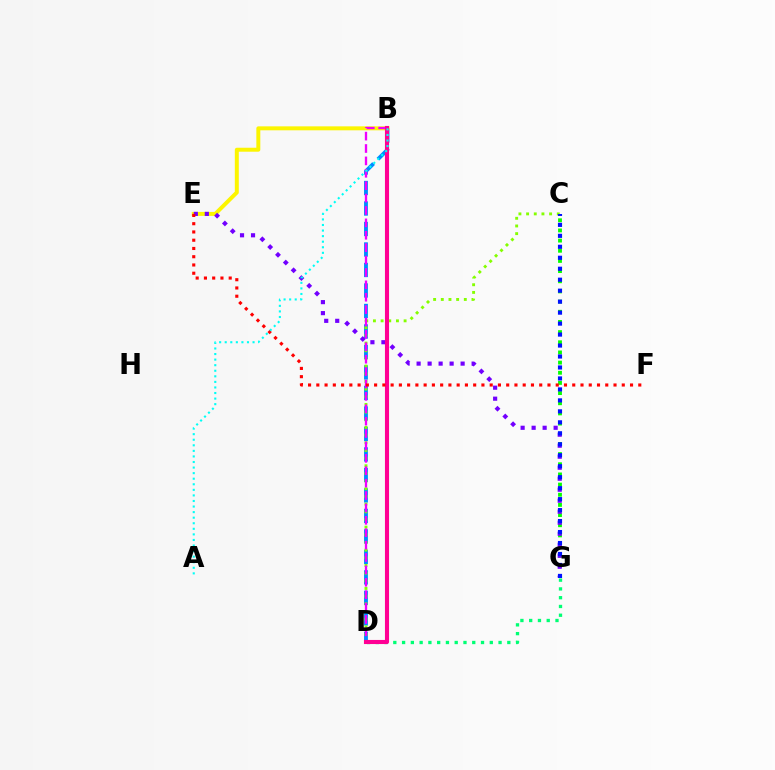{('B', 'D'): [{'color': '#008cff', 'line_style': 'dashed', 'thickness': 2.78}, {'color': '#ff7c00', 'line_style': 'solid', 'thickness': 1.74}, {'color': '#ee00ff', 'line_style': 'dashed', 'thickness': 1.68}, {'color': '#ff0094', 'line_style': 'solid', 'thickness': 2.96}], ('C', 'G'): [{'color': '#08ff00', 'line_style': 'dotted', 'thickness': 2.76}, {'color': '#0010ff', 'line_style': 'dotted', 'thickness': 2.98}], ('C', 'D'): [{'color': '#84ff00', 'line_style': 'dotted', 'thickness': 2.08}], ('B', 'E'): [{'color': '#fcf500', 'line_style': 'solid', 'thickness': 2.86}], ('E', 'G'): [{'color': '#7200ff', 'line_style': 'dotted', 'thickness': 2.99}], ('D', 'G'): [{'color': '#00ff74', 'line_style': 'dotted', 'thickness': 2.38}], ('E', 'F'): [{'color': '#ff0000', 'line_style': 'dotted', 'thickness': 2.24}], ('A', 'B'): [{'color': '#00fff6', 'line_style': 'dotted', 'thickness': 1.51}]}